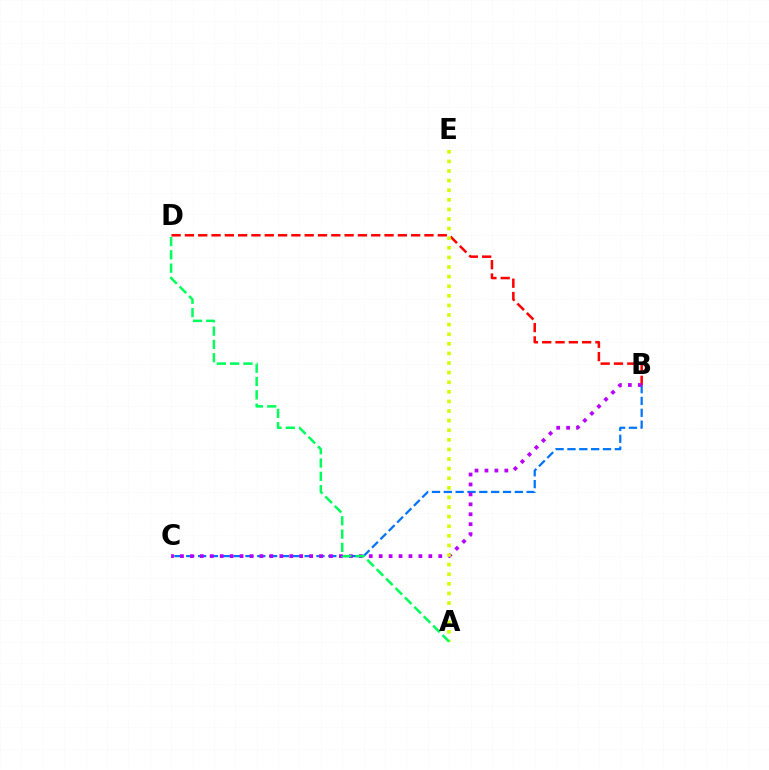{('B', 'D'): [{'color': '#ff0000', 'line_style': 'dashed', 'thickness': 1.81}], ('B', 'C'): [{'color': '#0074ff', 'line_style': 'dashed', 'thickness': 1.61}, {'color': '#b900ff', 'line_style': 'dotted', 'thickness': 2.7}], ('A', 'E'): [{'color': '#d1ff00', 'line_style': 'dotted', 'thickness': 2.61}], ('A', 'D'): [{'color': '#00ff5c', 'line_style': 'dashed', 'thickness': 1.81}]}